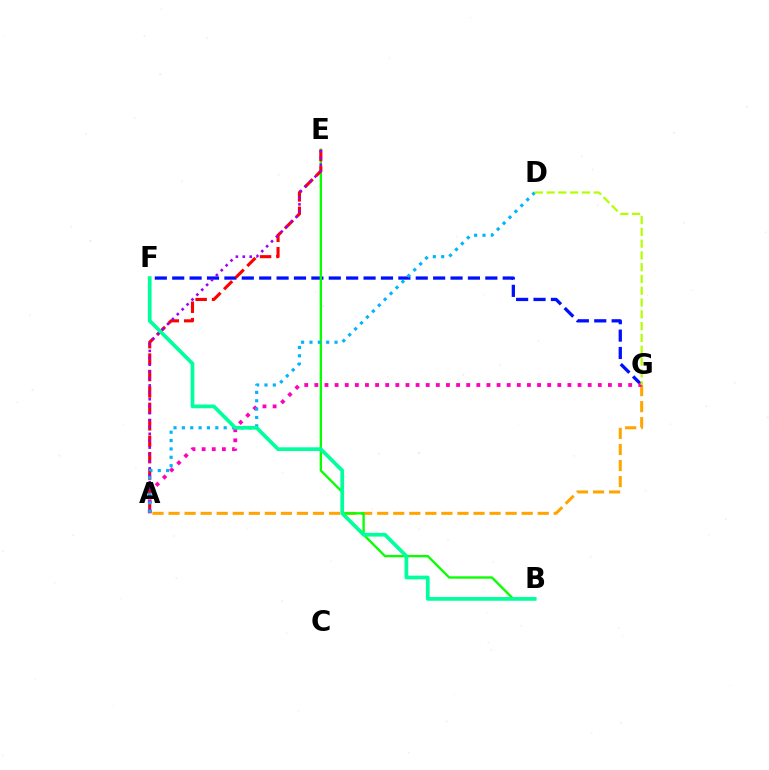{('A', 'G'): [{'color': '#ffa500', 'line_style': 'dashed', 'thickness': 2.18}, {'color': '#ff00bd', 'line_style': 'dotted', 'thickness': 2.75}], ('F', 'G'): [{'color': '#0010ff', 'line_style': 'dashed', 'thickness': 2.36}], ('B', 'E'): [{'color': '#08ff00', 'line_style': 'solid', 'thickness': 1.68}], ('A', 'E'): [{'color': '#ff0000', 'line_style': 'dashed', 'thickness': 2.23}, {'color': '#9b00ff', 'line_style': 'dotted', 'thickness': 1.88}], ('A', 'D'): [{'color': '#00b5ff', 'line_style': 'dotted', 'thickness': 2.27}], ('B', 'F'): [{'color': '#00ff9d', 'line_style': 'solid', 'thickness': 2.68}], ('D', 'G'): [{'color': '#b3ff00', 'line_style': 'dashed', 'thickness': 1.6}]}